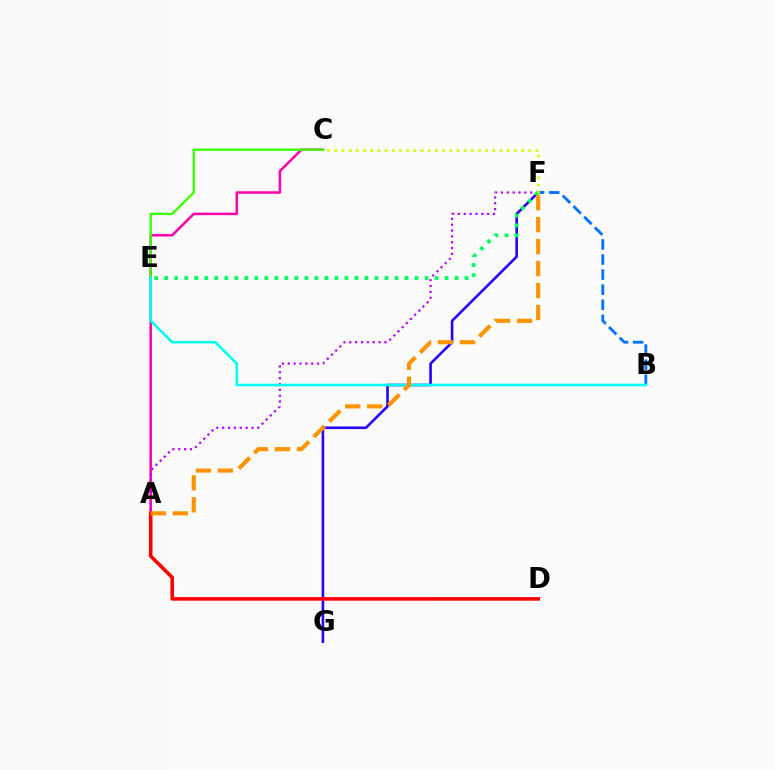{('F', 'G'): [{'color': '#2500ff', 'line_style': 'solid', 'thickness': 1.88}], ('B', 'F'): [{'color': '#0074ff', 'line_style': 'dashed', 'thickness': 2.05}], ('A', 'C'): [{'color': '#ff00ac', 'line_style': 'solid', 'thickness': 1.82}], ('A', 'F'): [{'color': '#b900ff', 'line_style': 'dotted', 'thickness': 1.59}, {'color': '#ff9400', 'line_style': 'dashed', 'thickness': 2.98}], ('C', 'E'): [{'color': '#3dff00', 'line_style': 'solid', 'thickness': 1.7}], ('A', 'D'): [{'color': '#ff0000', 'line_style': 'solid', 'thickness': 2.58}], ('E', 'F'): [{'color': '#00ff5c', 'line_style': 'dotted', 'thickness': 2.72}], ('B', 'E'): [{'color': '#00fff6', 'line_style': 'solid', 'thickness': 1.85}], ('C', 'F'): [{'color': '#d1ff00', 'line_style': 'dotted', 'thickness': 1.95}]}